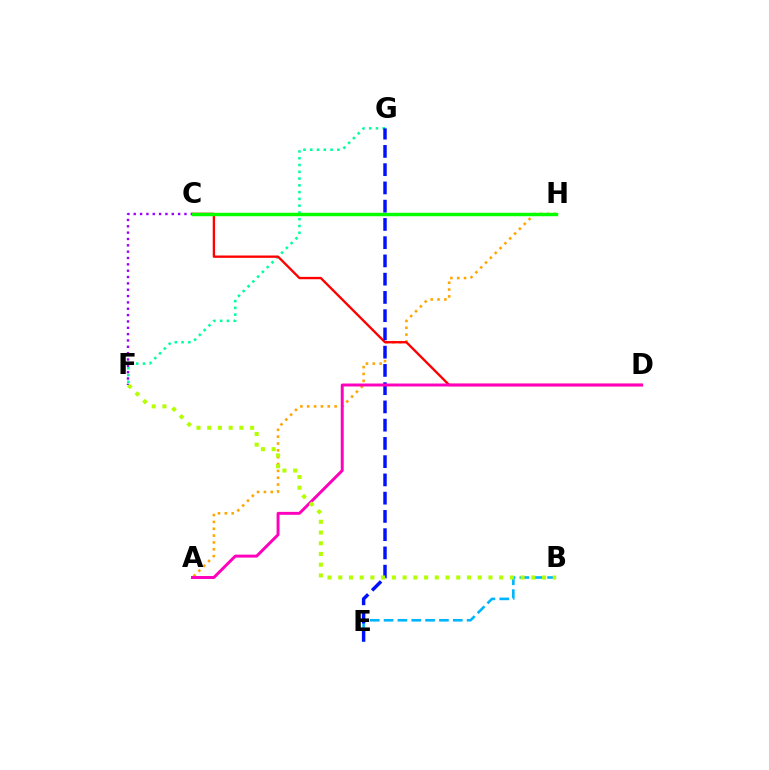{('A', 'H'): [{'color': '#ffa500', 'line_style': 'dotted', 'thickness': 1.86}], ('B', 'E'): [{'color': '#00b5ff', 'line_style': 'dashed', 'thickness': 1.88}], ('C', 'F'): [{'color': '#9b00ff', 'line_style': 'dotted', 'thickness': 1.72}], ('F', 'G'): [{'color': '#00ff9d', 'line_style': 'dotted', 'thickness': 1.84}], ('C', 'D'): [{'color': '#ff0000', 'line_style': 'solid', 'thickness': 1.69}], ('C', 'H'): [{'color': '#08ff00', 'line_style': 'solid', 'thickness': 2.47}], ('E', 'G'): [{'color': '#0010ff', 'line_style': 'dashed', 'thickness': 2.48}], ('A', 'D'): [{'color': '#ff00bd', 'line_style': 'solid', 'thickness': 2.12}], ('B', 'F'): [{'color': '#b3ff00', 'line_style': 'dotted', 'thickness': 2.92}]}